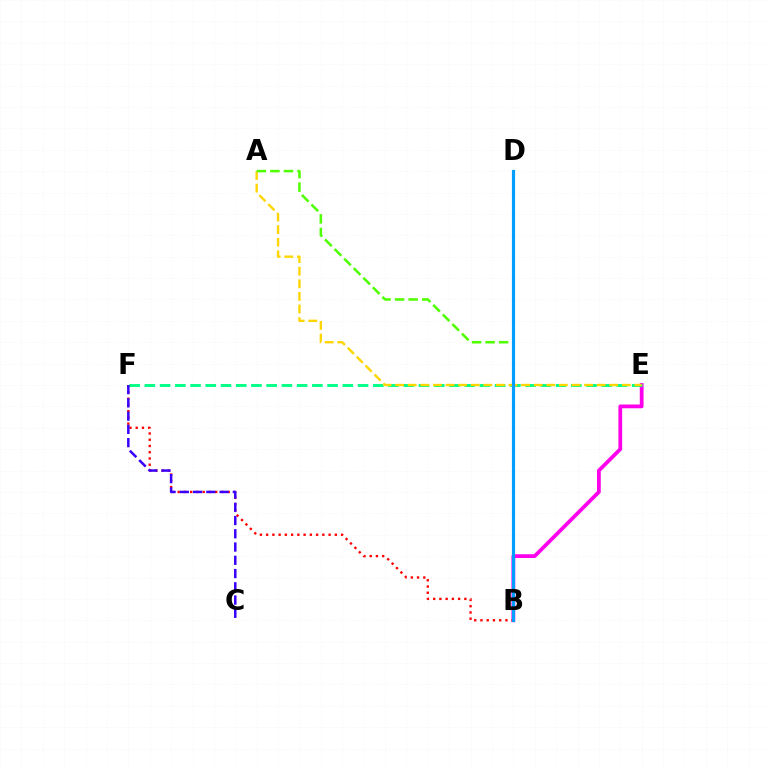{('B', 'E'): [{'color': '#ff00ed', 'line_style': 'solid', 'thickness': 2.71}], ('B', 'F'): [{'color': '#ff0000', 'line_style': 'dotted', 'thickness': 1.7}], ('E', 'F'): [{'color': '#00ff86', 'line_style': 'dashed', 'thickness': 2.07}], ('A', 'E'): [{'color': '#ffd500', 'line_style': 'dashed', 'thickness': 1.71}], ('A', 'B'): [{'color': '#4fff00', 'line_style': 'dashed', 'thickness': 1.84}], ('C', 'F'): [{'color': '#3700ff', 'line_style': 'dashed', 'thickness': 1.8}], ('B', 'D'): [{'color': '#009eff', 'line_style': 'solid', 'thickness': 2.28}]}